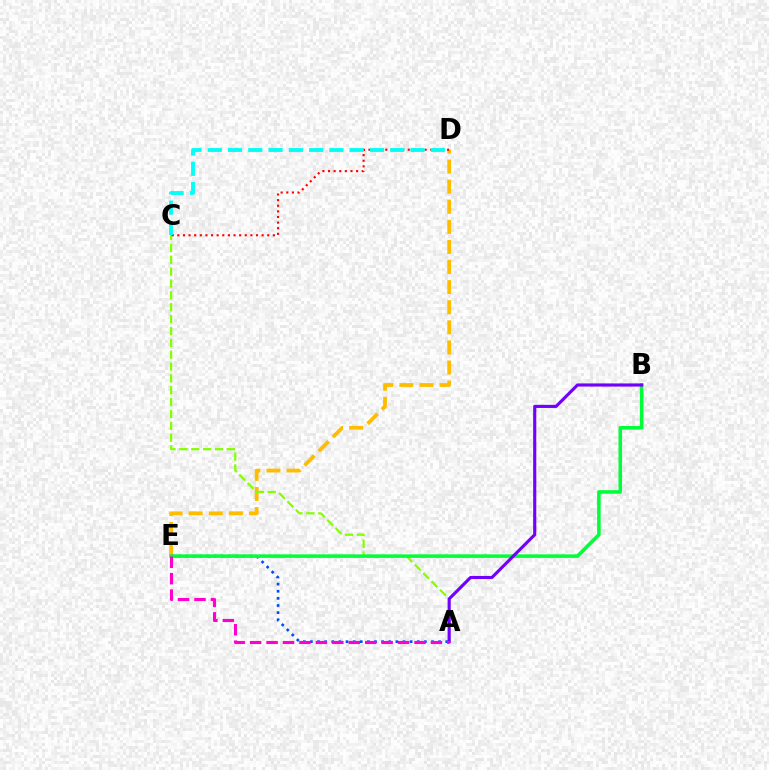{('D', 'E'): [{'color': '#ffbd00', 'line_style': 'dashed', 'thickness': 2.73}], ('A', 'E'): [{'color': '#004bff', 'line_style': 'dotted', 'thickness': 1.94}, {'color': '#ff00cf', 'line_style': 'dashed', 'thickness': 2.23}], ('A', 'C'): [{'color': '#84ff00', 'line_style': 'dashed', 'thickness': 1.61}], ('B', 'E'): [{'color': '#00ff39', 'line_style': 'solid', 'thickness': 2.56}], ('A', 'B'): [{'color': '#7200ff', 'line_style': 'solid', 'thickness': 2.26}], ('C', 'D'): [{'color': '#ff0000', 'line_style': 'dotted', 'thickness': 1.53}, {'color': '#00fff6', 'line_style': 'dashed', 'thickness': 2.75}]}